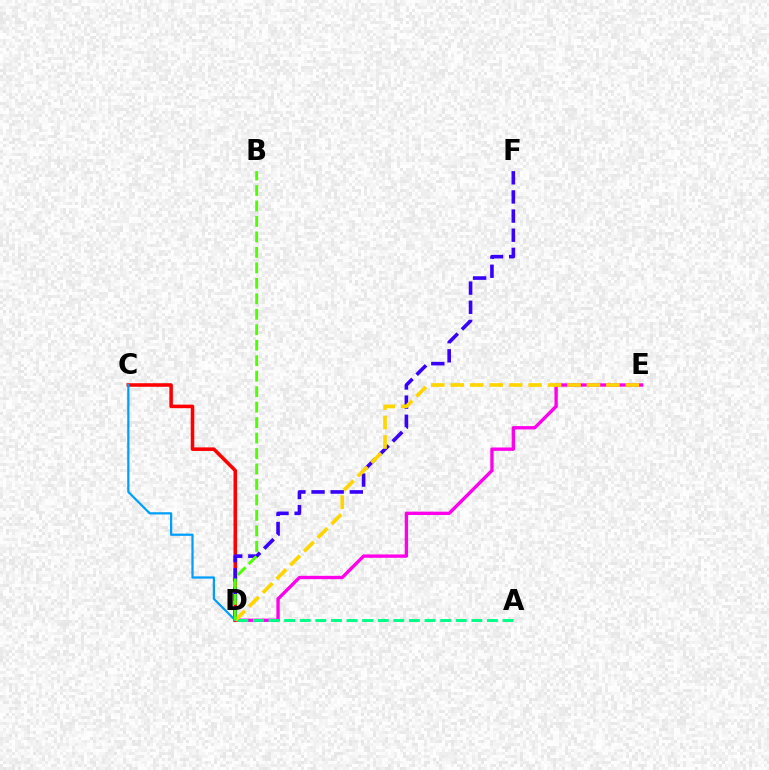{('D', 'E'): [{'color': '#ff00ed', 'line_style': 'solid', 'thickness': 2.41}, {'color': '#ffd500', 'line_style': 'dashed', 'thickness': 2.64}], ('C', 'D'): [{'color': '#ff0000', 'line_style': 'solid', 'thickness': 2.56}, {'color': '#009eff', 'line_style': 'solid', 'thickness': 1.61}], ('D', 'F'): [{'color': '#3700ff', 'line_style': 'dashed', 'thickness': 2.6}], ('A', 'D'): [{'color': '#00ff86', 'line_style': 'dashed', 'thickness': 2.12}], ('B', 'D'): [{'color': '#4fff00', 'line_style': 'dashed', 'thickness': 2.1}]}